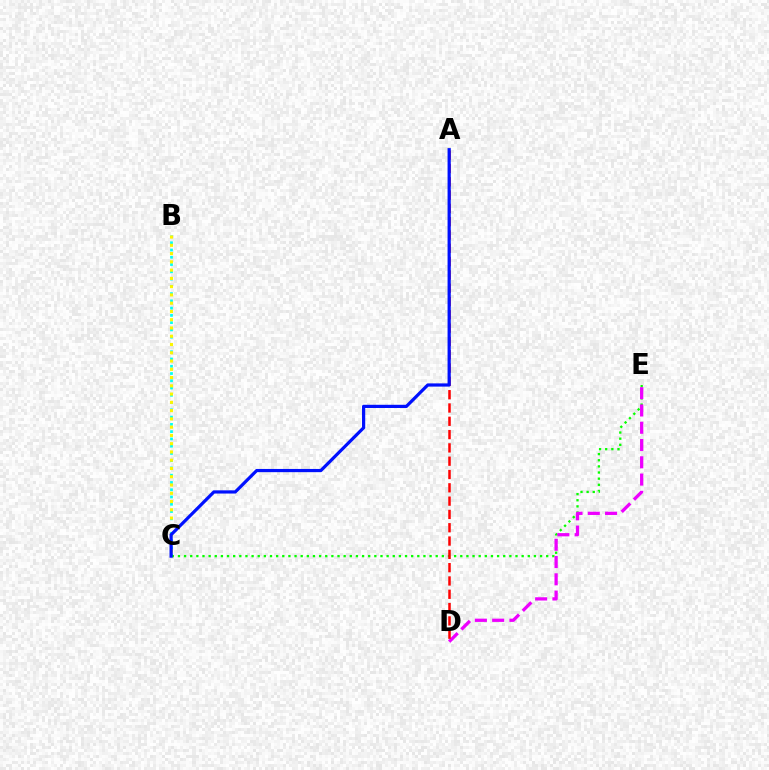{('B', 'C'): [{'color': '#00fff6', 'line_style': 'dotted', 'thickness': 1.97}, {'color': '#fcf500', 'line_style': 'dotted', 'thickness': 2.25}], ('C', 'E'): [{'color': '#08ff00', 'line_style': 'dotted', 'thickness': 1.67}], ('D', 'E'): [{'color': '#ee00ff', 'line_style': 'dashed', 'thickness': 2.35}], ('A', 'D'): [{'color': '#ff0000', 'line_style': 'dashed', 'thickness': 1.81}], ('A', 'C'): [{'color': '#0010ff', 'line_style': 'solid', 'thickness': 2.31}]}